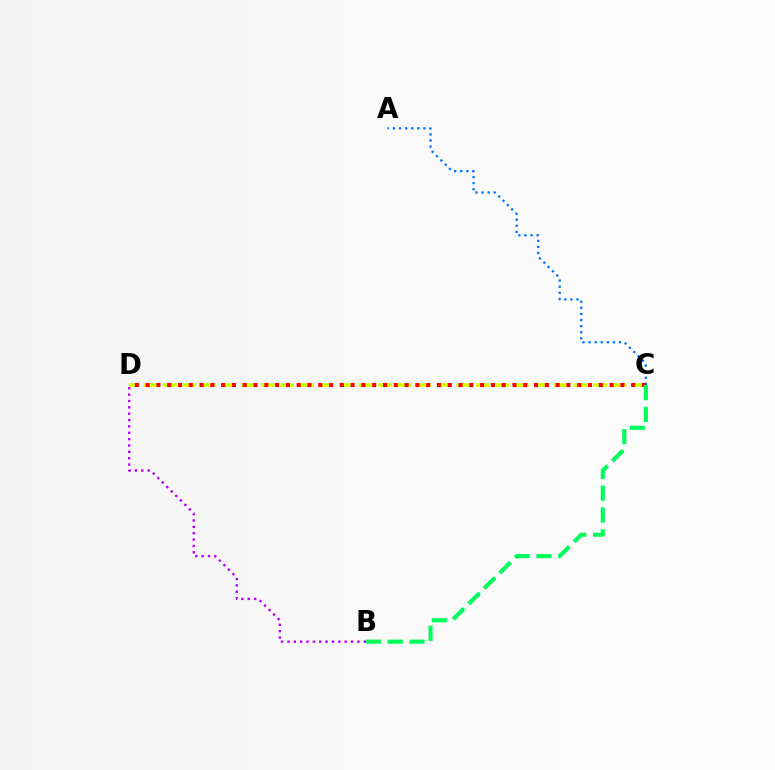{('A', 'C'): [{'color': '#0074ff', 'line_style': 'dotted', 'thickness': 1.66}], ('C', 'D'): [{'color': '#d1ff00', 'line_style': 'dashed', 'thickness': 2.66}, {'color': '#ff0000', 'line_style': 'dotted', 'thickness': 2.93}], ('B', 'C'): [{'color': '#00ff5c', 'line_style': 'dashed', 'thickness': 2.97}], ('B', 'D'): [{'color': '#b900ff', 'line_style': 'dotted', 'thickness': 1.73}]}